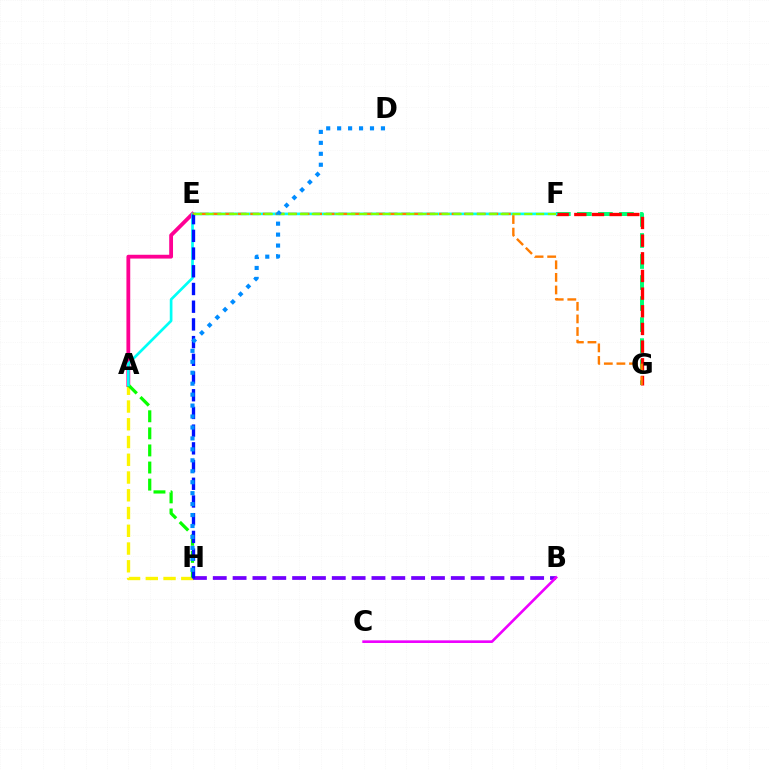{('F', 'G'): [{'color': '#00ff74', 'line_style': 'dashed', 'thickness': 2.86}, {'color': '#ff0000', 'line_style': 'dashed', 'thickness': 2.4}], ('A', 'H'): [{'color': '#fcf500', 'line_style': 'dashed', 'thickness': 2.41}, {'color': '#08ff00', 'line_style': 'dashed', 'thickness': 2.32}], ('A', 'E'): [{'color': '#ff0094', 'line_style': 'solid', 'thickness': 2.74}], ('B', 'H'): [{'color': '#7200ff', 'line_style': 'dashed', 'thickness': 2.69}], ('A', 'F'): [{'color': '#00fff6', 'line_style': 'solid', 'thickness': 1.94}], ('E', 'G'): [{'color': '#ff7c00', 'line_style': 'dashed', 'thickness': 1.71}], ('E', 'H'): [{'color': '#0010ff', 'line_style': 'dashed', 'thickness': 2.41}], ('E', 'F'): [{'color': '#84ff00', 'line_style': 'dashed', 'thickness': 1.6}], ('D', 'H'): [{'color': '#008cff', 'line_style': 'dotted', 'thickness': 2.97}], ('B', 'C'): [{'color': '#ee00ff', 'line_style': 'solid', 'thickness': 1.89}]}